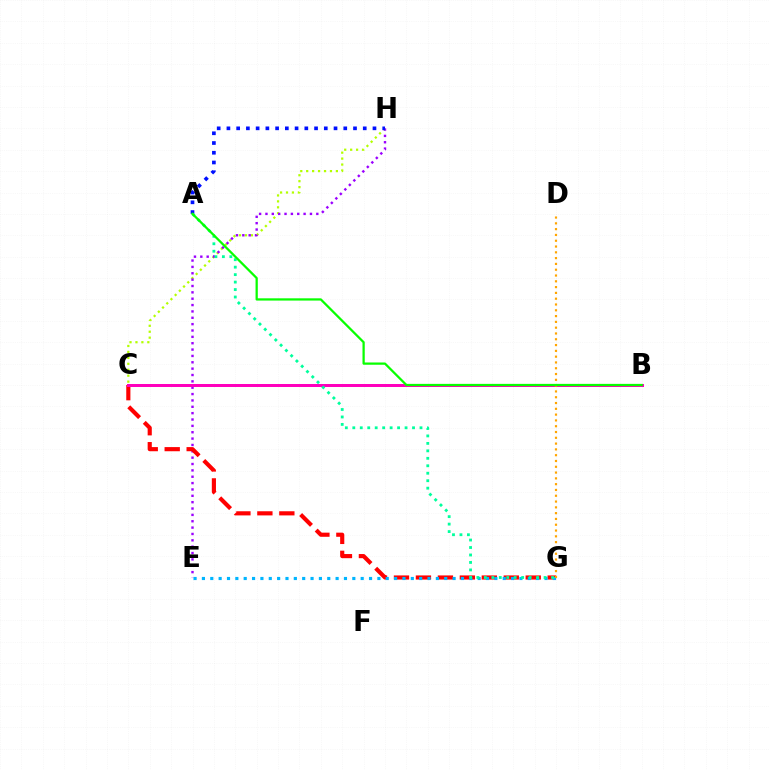{('C', 'H'): [{'color': '#b3ff00', 'line_style': 'dotted', 'thickness': 1.61}], ('E', 'H'): [{'color': '#9b00ff', 'line_style': 'dotted', 'thickness': 1.73}], ('C', 'G'): [{'color': '#ff0000', 'line_style': 'dashed', 'thickness': 2.98}], ('E', 'G'): [{'color': '#00b5ff', 'line_style': 'dotted', 'thickness': 2.27}], ('B', 'C'): [{'color': '#ff00bd', 'line_style': 'solid', 'thickness': 2.16}], ('A', 'H'): [{'color': '#0010ff', 'line_style': 'dotted', 'thickness': 2.65}], ('A', 'G'): [{'color': '#00ff9d', 'line_style': 'dotted', 'thickness': 2.03}], ('D', 'G'): [{'color': '#ffa500', 'line_style': 'dotted', 'thickness': 1.57}], ('A', 'B'): [{'color': '#08ff00', 'line_style': 'solid', 'thickness': 1.63}]}